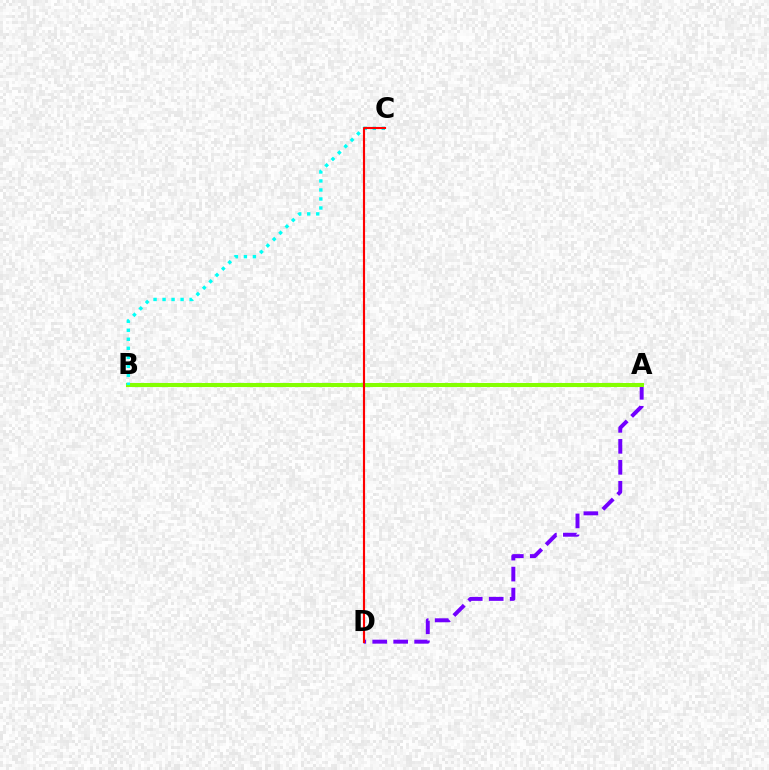{('A', 'D'): [{'color': '#7200ff', 'line_style': 'dashed', 'thickness': 2.85}], ('A', 'B'): [{'color': '#84ff00', 'line_style': 'solid', 'thickness': 2.91}], ('B', 'C'): [{'color': '#00fff6', 'line_style': 'dotted', 'thickness': 2.45}], ('C', 'D'): [{'color': '#ff0000', 'line_style': 'solid', 'thickness': 1.54}]}